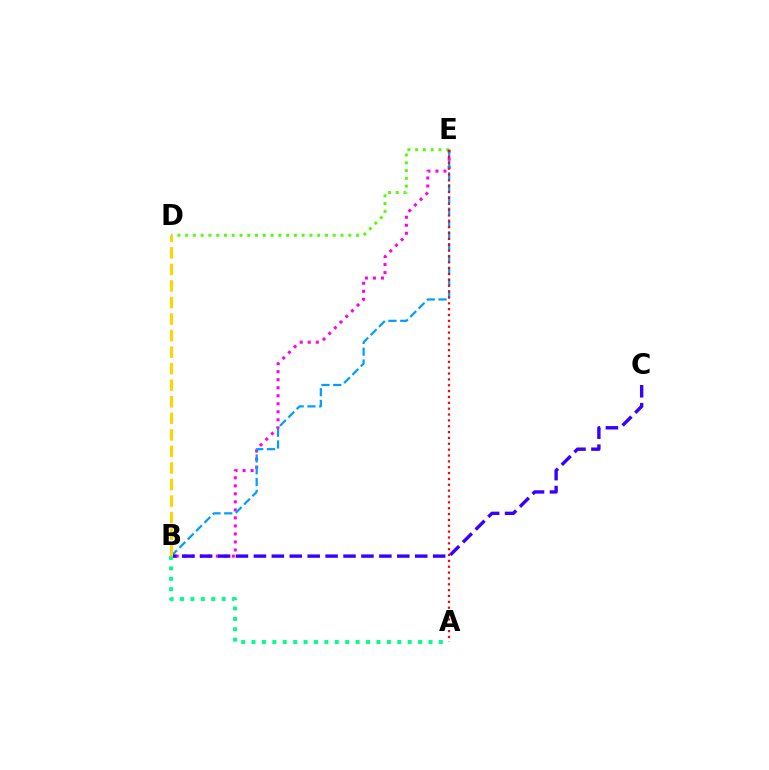{('D', 'E'): [{'color': '#4fff00', 'line_style': 'dotted', 'thickness': 2.11}], ('B', 'E'): [{'color': '#ff00ed', 'line_style': 'dotted', 'thickness': 2.18}, {'color': '#009eff', 'line_style': 'dashed', 'thickness': 1.6}], ('B', 'C'): [{'color': '#3700ff', 'line_style': 'dashed', 'thickness': 2.44}], ('A', 'B'): [{'color': '#00ff86', 'line_style': 'dotted', 'thickness': 2.83}], ('A', 'E'): [{'color': '#ff0000', 'line_style': 'dotted', 'thickness': 1.59}], ('B', 'D'): [{'color': '#ffd500', 'line_style': 'dashed', 'thickness': 2.25}]}